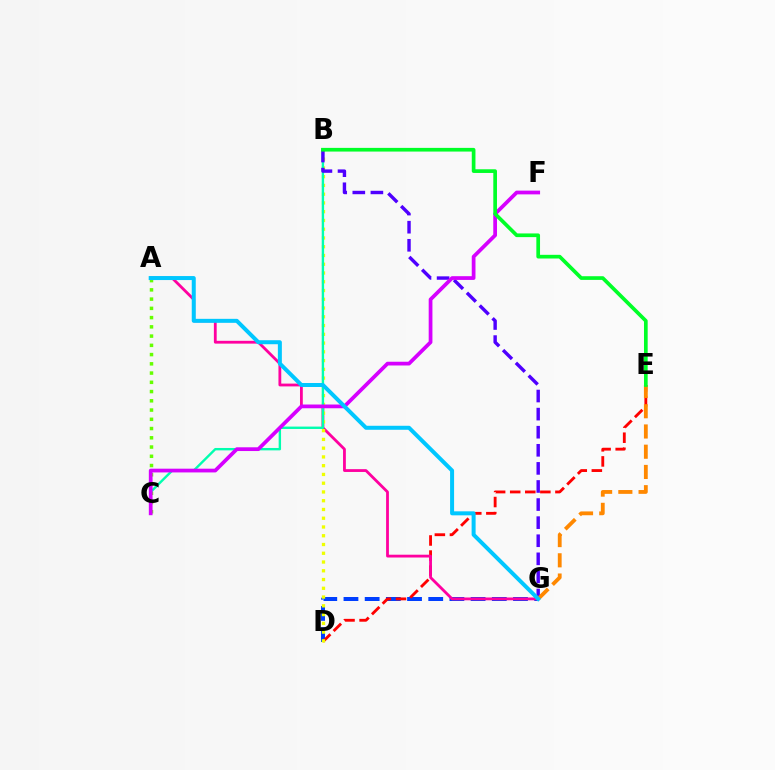{('D', 'G'): [{'color': '#003fff', 'line_style': 'dashed', 'thickness': 2.88}], ('D', 'E'): [{'color': '#ff0000', 'line_style': 'dashed', 'thickness': 2.05}], ('A', 'G'): [{'color': '#ff00a0', 'line_style': 'solid', 'thickness': 2.02}, {'color': '#00c7ff', 'line_style': 'solid', 'thickness': 2.88}], ('B', 'D'): [{'color': '#eeff00', 'line_style': 'dotted', 'thickness': 2.38}], ('A', 'C'): [{'color': '#66ff00', 'line_style': 'dotted', 'thickness': 2.51}], ('B', 'C'): [{'color': '#00ffaf', 'line_style': 'solid', 'thickness': 1.72}], ('B', 'G'): [{'color': '#4f00ff', 'line_style': 'dashed', 'thickness': 2.46}], ('C', 'F'): [{'color': '#d600ff', 'line_style': 'solid', 'thickness': 2.69}], ('E', 'G'): [{'color': '#ff8800', 'line_style': 'dashed', 'thickness': 2.75}], ('B', 'E'): [{'color': '#00ff27', 'line_style': 'solid', 'thickness': 2.65}]}